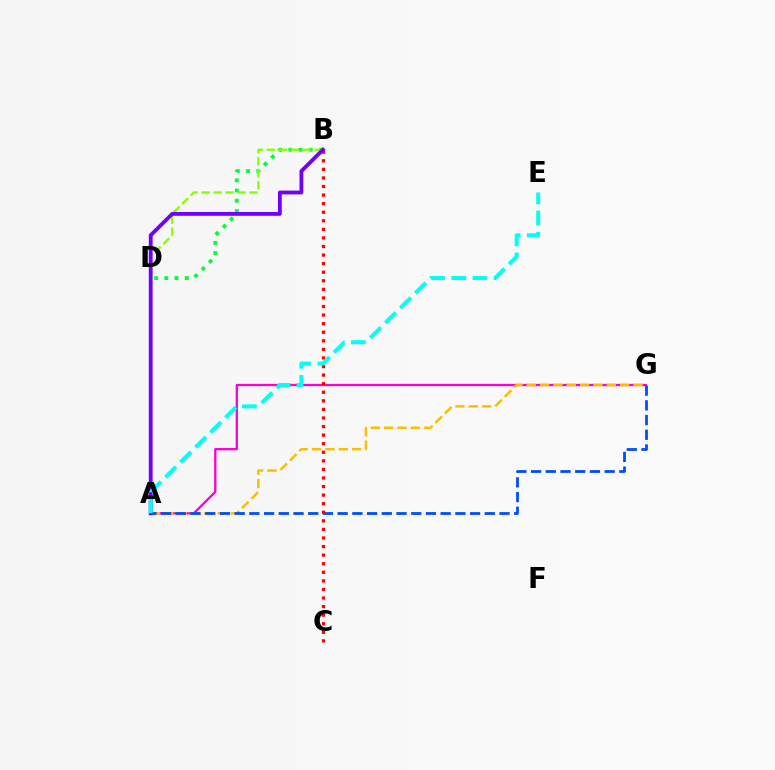{('A', 'G'): [{'color': '#ff00cf', 'line_style': 'solid', 'thickness': 1.64}, {'color': '#ffbd00', 'line_style': 'dashed', 'thickness': 1.81}, {'color': '#004bff', 'line_style': 'dashed', 'thickness': 2.0}], ('B', 'D'): [{'color': '#00ff39', 'line_style': 'dotted', 'thickness': 2.78}], ('B', 'C'): [{'color': '#ff0000', 'line_style': 'dotted', 'thickness': 2.33}], ('A', 'B'): [{'color': '#84ff00', 'line_style': 'dashed', 'thickness': 1.63}, {'color': '#7200ff', 'line_style': 'solid', 'thickness': 2.75}], ('A', 'E'): [{'color': '#00fff6', 'line_style': 'dashed', 'thickness': 2.87}]}